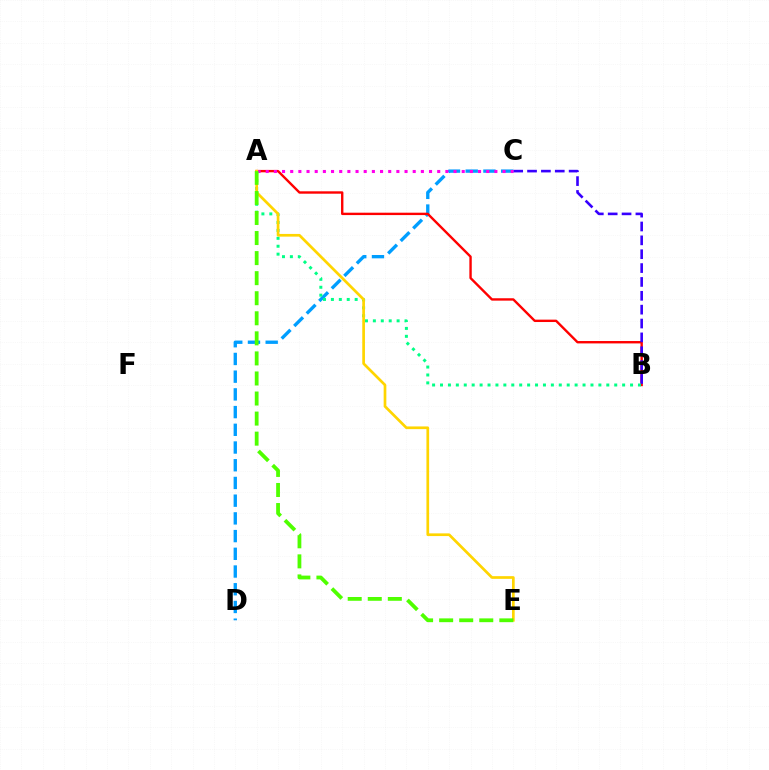{('C', 'D'): [{'color': '#009eff', 'line_style': 'dashed', 'thickness': 2.41}], ('A', 'B'): [{'color': '#ff0000', 'line_style': 'solid', 'thickness': 1.72}, {'color': '#00ff86', 'line_style': 'dotted', 'thickness': 2.15}], ('B', 'C'): [{'color': '#3700ff', 'line_style': 'dashed', 'thickness': 1.88}], ('A', 'C'): [{'color': '#ff00ed', 'line_style': 'dotted', 'thickness': 2.22}], ('A', 'E'): [{'color': '#ffd500', 'line_style': 'solid', 'thickness': 1.94}, {'color': '#4fff00', 'line_style': 'dashed', 'thickness': 2.73}]}